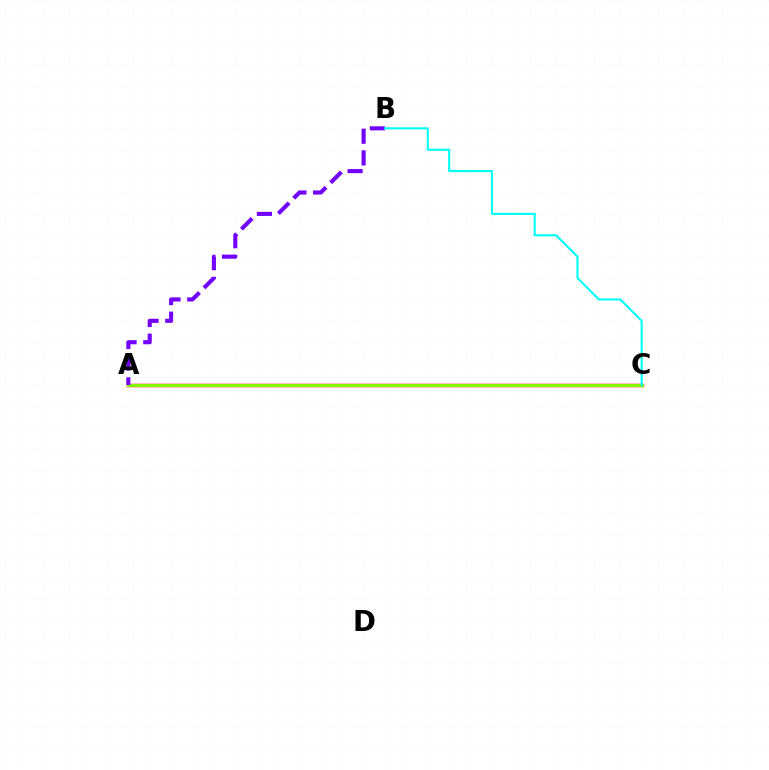{('A', 'C'): [{'color': '#ff0000', 'line_style': 'solid', 'thickness': 2.52}, {'color': '#84ff00', 'line_style': 'solid', 'thickness': 2.12}], ('A', 'B'): [{'color': '#7200ff', 'line_style': 'dashed', 'thickness': 2.95}], ('B', 'C'): [{'color': '#00fff6', 'line_style': 'solid', 'thickness': 1.51}]}